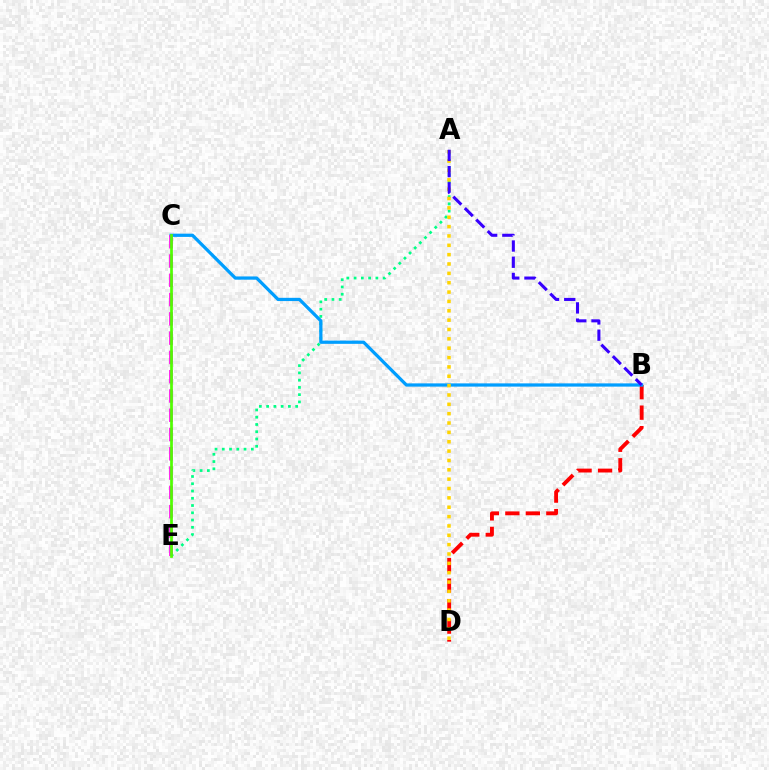{('B', 'D'): [{'color': '#ff0000', 'line_style': 'dashed', 'thickness': 2.78}], ('A', 'E'): [{'color': '#00ff86', 'line_style': 'dotted', 'thickness': 1.97}], ('B', 'C'): [{'color': '#009eff', 'line_style': 'solid', 'thickness': 2.33}], ('A', 'D'): [{'color': '#ffd500', 'line_style': 'dotted', 'thickness': 2.54}], ('C', 'E'): [{'color': '#ff00ed', 'line_style': 'dashed', 'thickness': 2.62}, {'color': '#4fff00', 'line_style': 'solid', 'thickness': 1.96}], ('A', 'B'): [{'color': '#3700ff', 'line_style': 'dashed', 'thickness': 2.2}]}